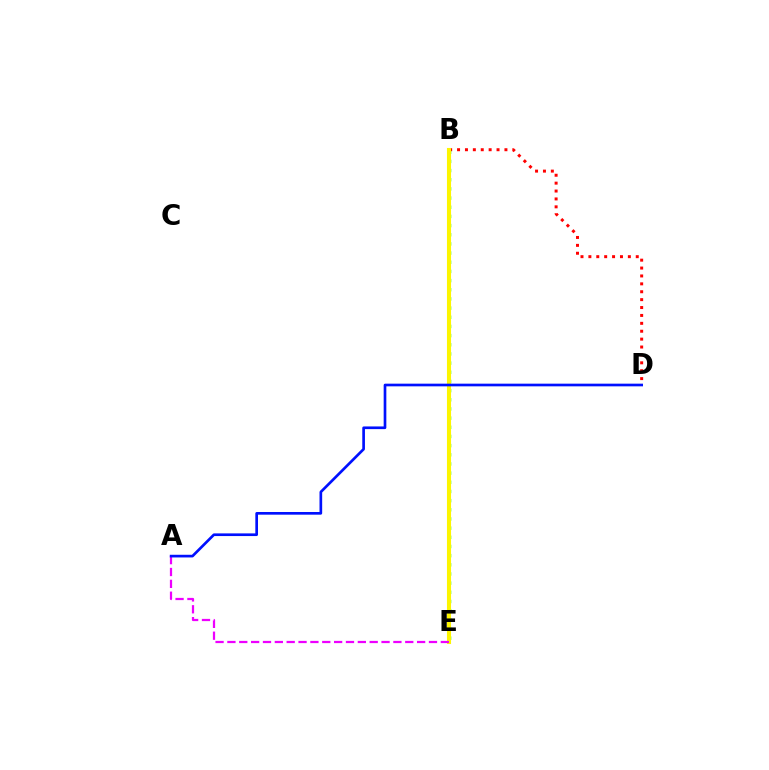{('B', 'D'): [{'color': '#ff0000', 'line_style': 'dotted', 'thickness': 2.15}], ('B', 'E'): [{'color': '#00fff6', 'line_style': 'dashed', 'thickness': 2.52}, {'color': '#08ff00', 'line_style': 'dotted', 'thickness': 2.49}, {'color': '#fcf500', 'line_style': 'solid', 'thickness': 2.93}], ('A', 'E'): [{'color': '#ee00ff', 'line_style': 'dashed', 'thickness': 1.61}], ('A', 'D'): [{'color': '#0010ff', 'line_style': 'solid', 'thickness': 1.92}]}